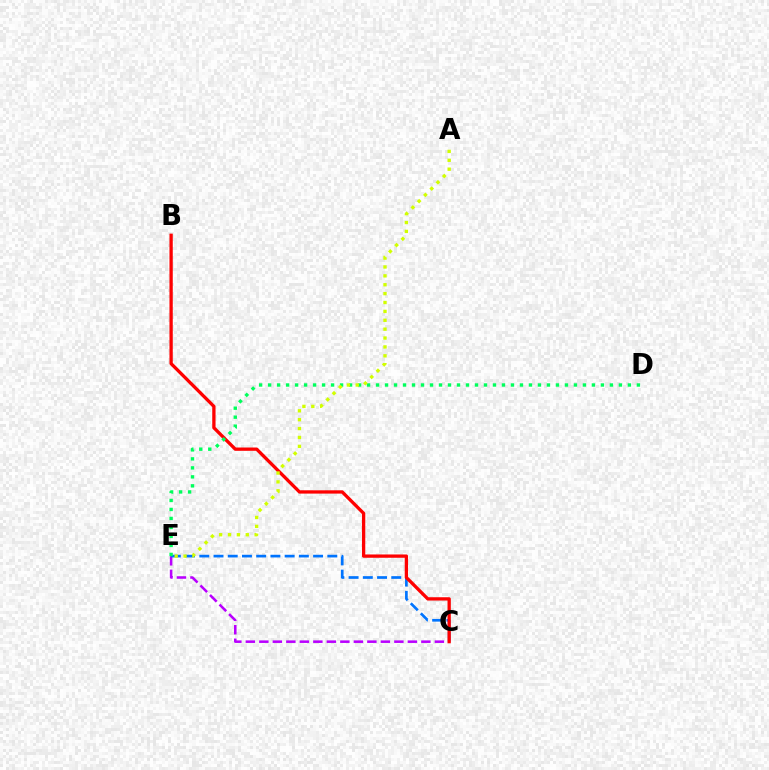{('C', 'E'): [{'color': '#b900ff', 'line_style': 'dashed', 'thickness': 1.83}, {'color': '#0074ff', 'line_style': 'dashed', 'thickness': 1.93}], ('B', 'C'): [{'color': '#ff0000', 'line_style': 'solid', 'thickness': 2.38}], ('D', 'E'): [{'color': '#00ff5c', 'line_style': 'dotted', 'thickness': 2.44}], ('A', 'E'): [{'color': '#d1ff00', 'line_style': 'dotted', 'thickness': 2.41}]}